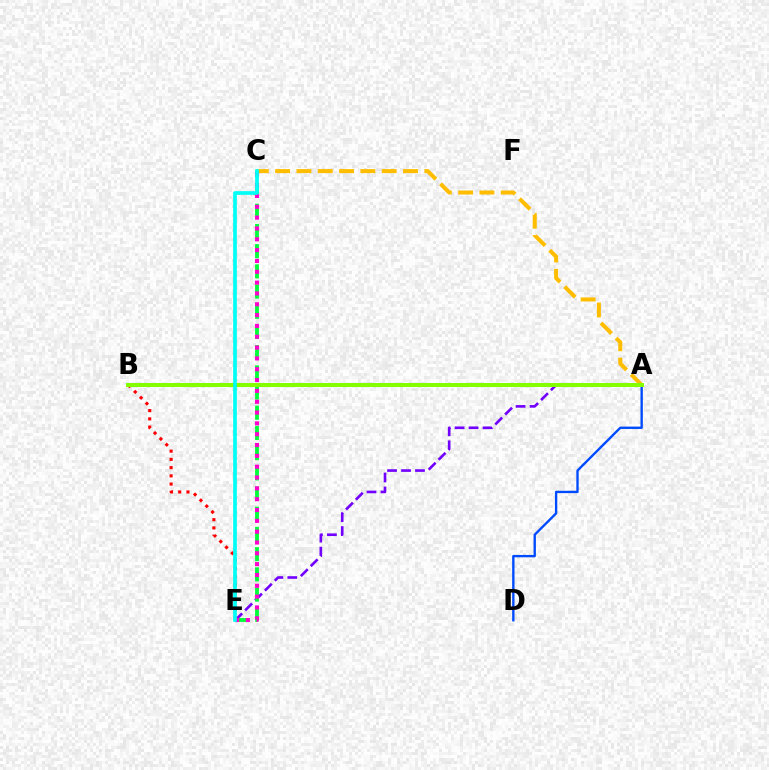{('A', 'C'): [{'color': '#ffbd00', 'line_style': 'dashed', 'thickness': 2.9}], ('A', 'E'): [{'color': '#7200ff', 'line_style': 'dashed', 'thickness': 1.9}], ('A', 'D'): [{'color': '#004bff', 'line_style': 'solid', 'thickness': 1.7}], ('C', 'E'): [{'color': '#00ff39', 'line_style': 'dashed', 'thickness': 2.74}, {'color': '#ff00cf', 'line_style': 'dotted', 'thickness': 2.94}, {'color': '#00fff6', 'line_style': 'solid', 'thickness': 2.66}], ('B', 'E'): [{'color': '#ff0000', 'line_style': 'dotted', 'thickness': 2.24}], ('A', 'B'): [{'color': '#84ff00', 'line_style': 'solid', 'thickness': 2.89}]}